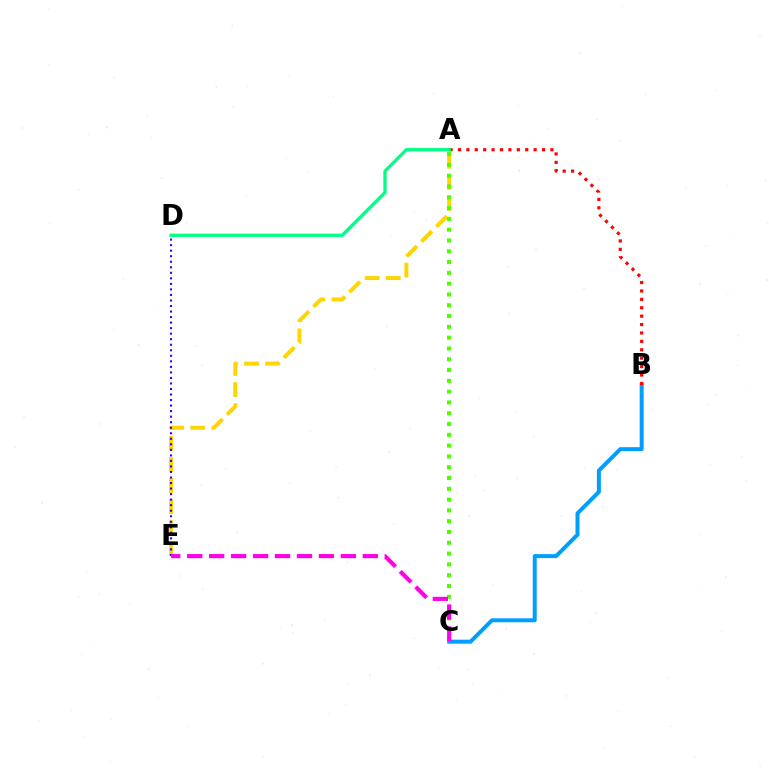{('A', 'E'): [{'color': '#ffd500', 'line_style': 'dashed', 'thickness': 2.86}], ('D', 'E'): [{'color': '#3700ff', 'line_style': 'dotted', 'thickness': 1.5}], ('B', 'C'): [{'color': '#009eff', 'line_style': 'solid', 'thickness': 2.87}], ('A', 'B'): [{'color': '#ff0000', 'line_style': 'dotted', 'thickness': 2.28}], ('A', 'C'): [{'color': '#4fff00', 'line_style': 'dotted', 'thickness': 2.93}], ('A', 'D'): [{'color': '#00ff86', 'line_style': 'solid', 'thickness': 2.37}], ('C', 'E'): [{'color': '#ff00ed', 'line_style': 'dashed', 'thickness': 2.98}]}